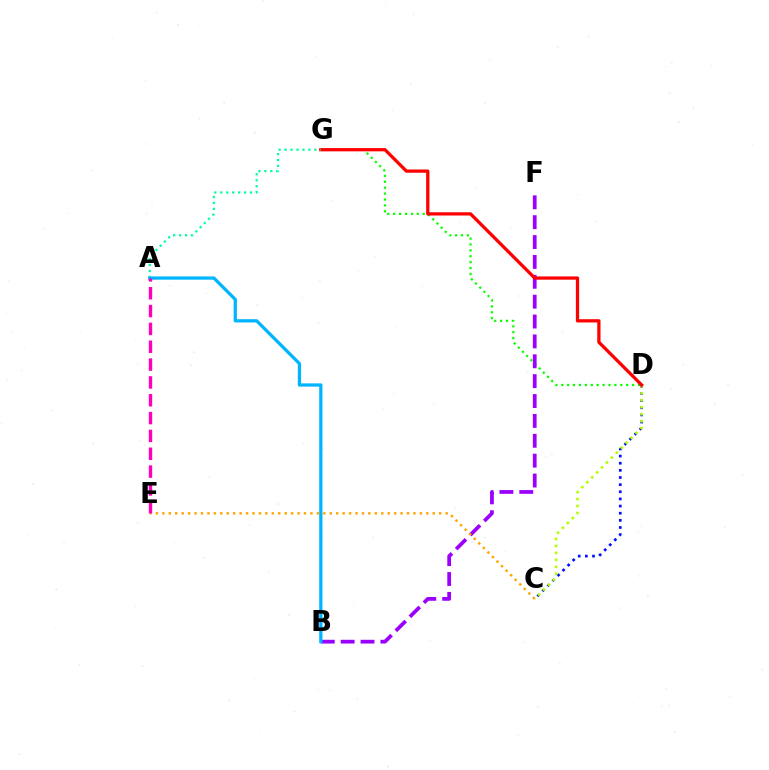{('D', 'G'): [{'color': '#08ff00', 'line_style': 'dotted', 'thickness': 1.6}, {'color': '#ff0000', 'line_style': 'solid', 'thickness': 2.35}], ('C', 'D'): [{'color': '#0010ff', 'line_style': 'dotted', 'thickness': 1.94}, {'color': '#b3ff00', 'line_style': 'dotted', 'thickness': 1.89}], ('B', 'F'): [{'color': '#9b00ff', 'line_style': 'dashed', 'thickness': 2.7}], ('A', 'G'): [{'color': '#00ff9d', 'line_style': 'dotted', 'thickness': 1.62}], ('A', 'B'): [{'color': '#00b5ff', 'line_style': 'solid', 'thickness': 2.34}], ('C', 'E'): [{'color': '#ffa500', 'line_style': 'dotted', 'thickness': 1.75}], ('A', 'E'): [{'color': '#ff00bd', 'line_style': 'dashed', 'thickness': 2.42}]}